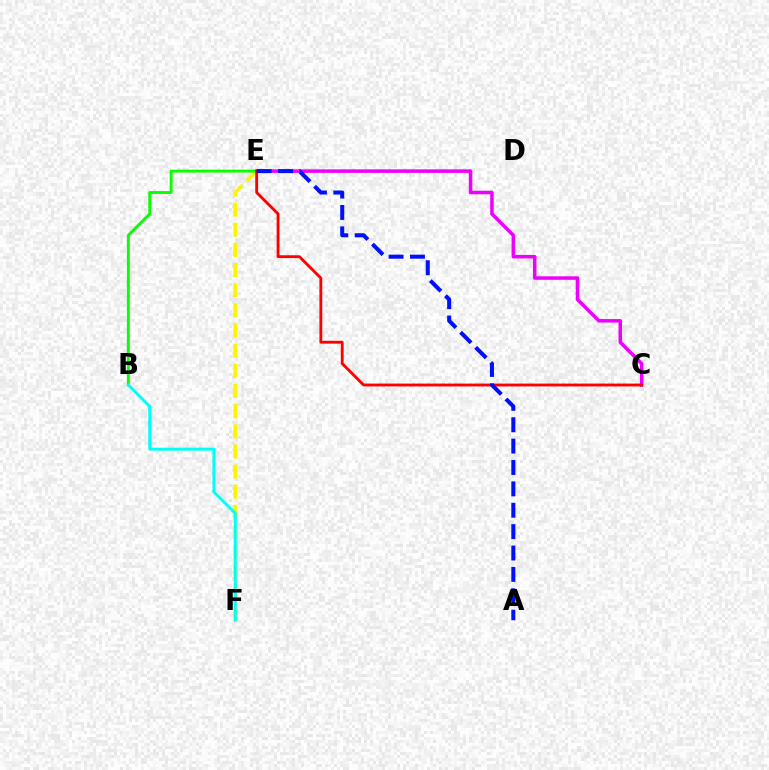{('C', 'E'): [{'color': '#ee00ff', 'line_style': 'solid', 'thickness': 2.53}, {'color': '#ff0000', 'line_style': 'solid', 'thickness': 2.04}], ('E', 'F'): [{'color': '#fcf500', 'line_style': 'dashed', 'thickness': 2.74}], ('B', 'E'): [{'color': '#08ff00', 'line_style': 'solid', 'thickness': 2.08}], ('B', 'F'): [{'color': '#00fff6', 'line_style': 'solid', 'thickness': 2.12}], ('A', 'E'): [{'color': '#0010ff', 'line_style': 'dashed', 'thickness': 2.9}]}